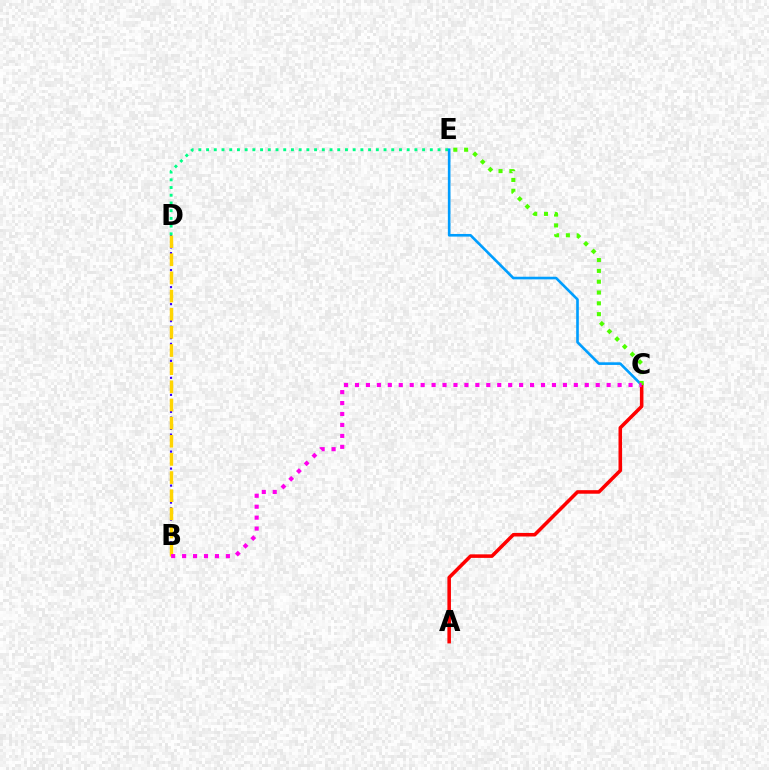{('B', 'D'): [{'color': '#3700ff', 'line_style': 'dotted', 'thickness': 1.54}, {'color': '#ffd500', 'line_style': 'dashed', 'thickness': 2.47}], ('D', 'E'): [{'color': '#00ff86', 'line_style': 'dotted', 'thickness': 2.1}], ('C', 'E'): [{'color': '#009eff', 'line_style': 'solid', 'thickness': 1.9}, {'color': '#4fff00', 'line_style': 'dotted', 'thickness': 2.94}], ('A', 'C'): [{'color': '#ff0000', 'line_style': 'solid', 'thickness': 2.55}], ('B', 'C'): [{'color': '#ff00ed', 'line_style': 'dotted', 'thickness': 2.97}]}